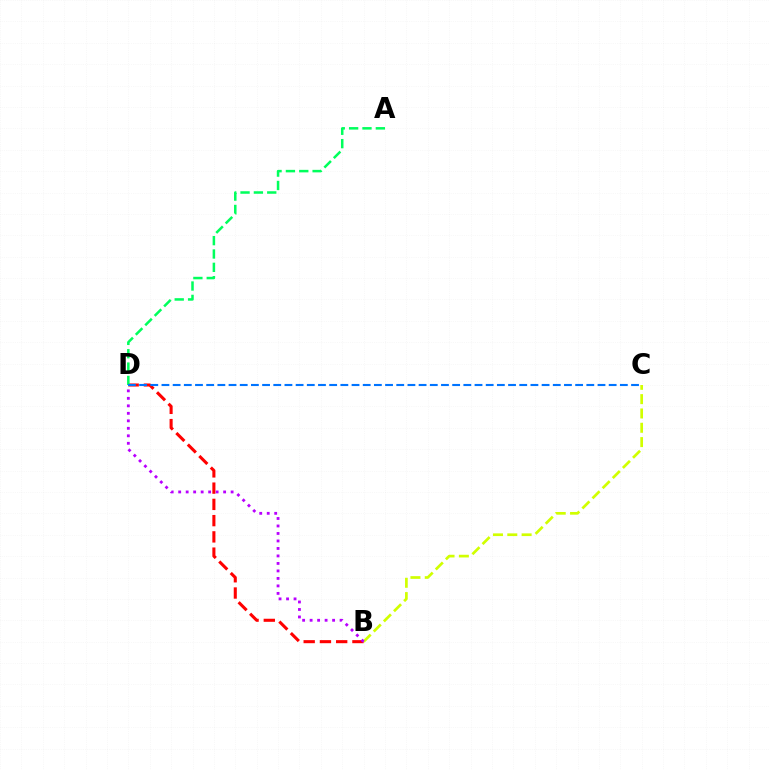{('B', 'D'): [{'color': '#ff0000', 'line_style': 'dashed', 'thickness': 2.21}, {'color': '#b900ff', 'line_style': 'dotted', 'thickness': 2.04}], ('A', 'D'): [{'color': '#00ff5c', 'line_style': 'dashed', 'thickness': 1.81}], ('C', 'D'): [{'color': '#0074ff', 'line_style': 'dashed', 'thickness': 1.52}], ('B', 'C'): [{'color': '#d1ff00', 'line_style': 'dashed', 'thickness': 1.95}]}